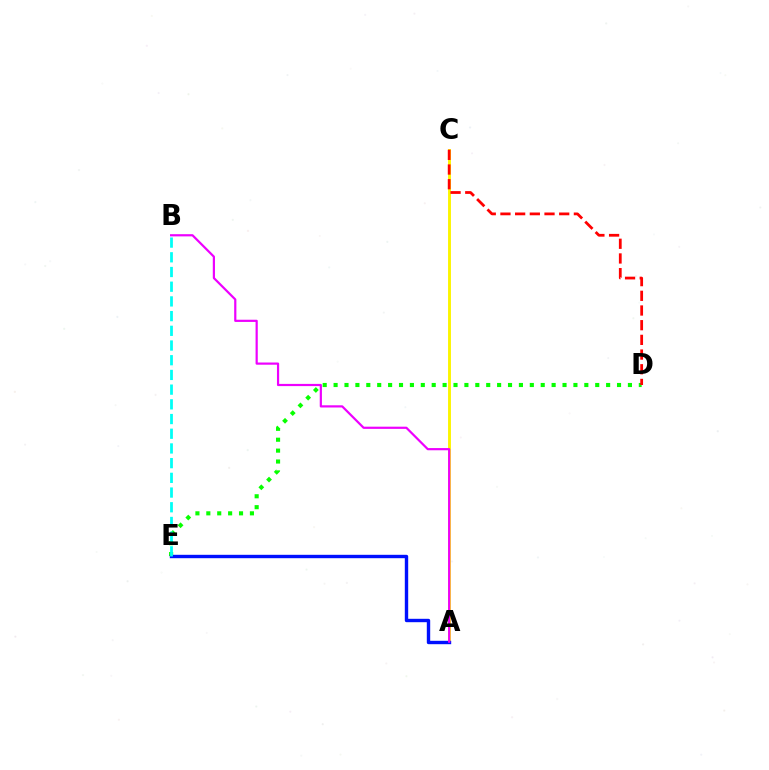{('A', 'C'): [{'color': '#fcf500', 'line_style': 'solid', 'thickness': 2.09}], ('D', 'E'): [{'color': '#08ff00', 'line_style': 'dotted', 'thickness': 2.96}], ('C', 'D'): [{'color': '#ff0000', 'line_style': 'dashed', 'thickness': 2.0}], ('A', 'E'): [{'color': '#0010ff', 'line_style': 'solid', 'thickness': 2.44}], ('B', 'E'): [{'color': '#00fff6', 'line_style': 'dashed', 'thickness': 2.0}], ('A', 'B'): [{'color': '#ee00ff', 'line_style': 'solid', 'thickness': 1.58}]}